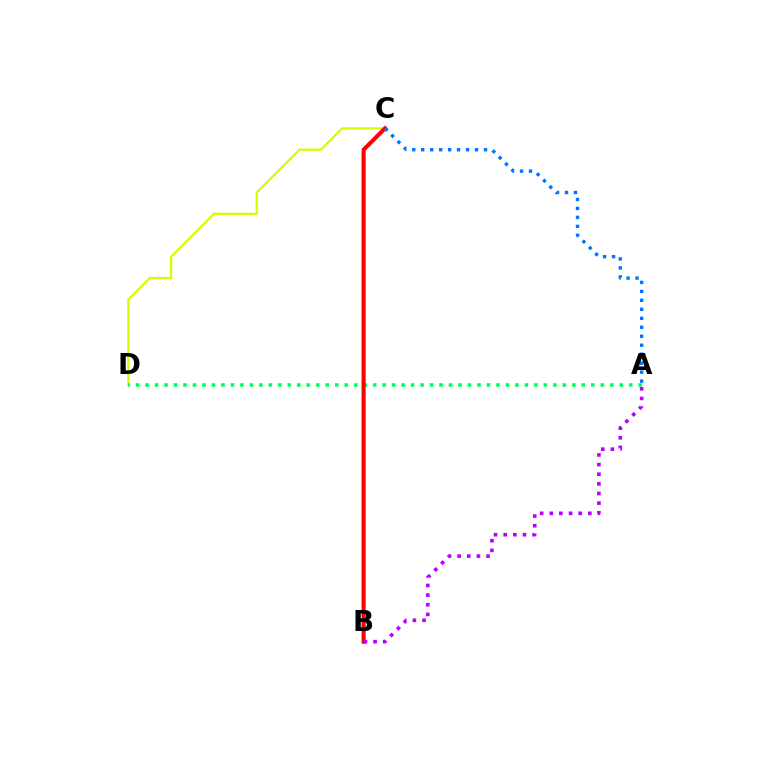{('C', 'D'): [{'color': '#d1ff00', 'line_style': 'solid', 'thickness': 1.58}], ('A', 'D'): [{'color': '#00ff5c', 'line_style': 'dotted', 'thickness': 2.58}], ('B', 'C'): [{'color': '#ff0000', 'line_style': 'solid', 'thickness': 2.94}], ('A', 'B'): [{'color': '#b900ff', 'line_style': 'dotted', 'thickness': 2.62}], ('A', 'C'): [{'color': '#0074ff', 'line_style': 'dotted', 'thickness': 2.44}]}